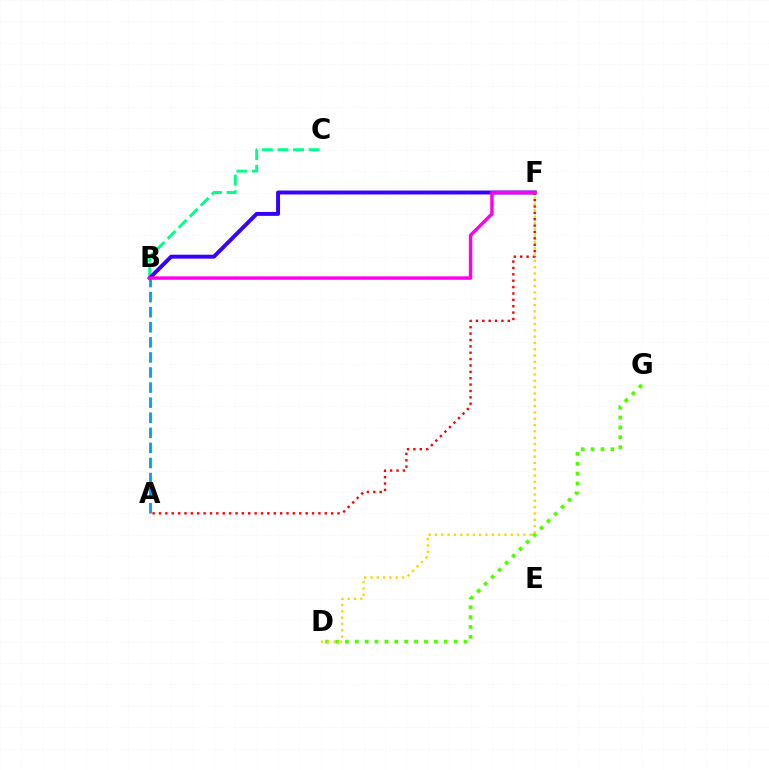{('D', 'G'): [{'color': '#4fff00', 'line_style': 'dotted', 'thickness': 2.69}], ('B', 'C'): [{'color': '#00ff86', 'line_style': 'dashed', 'thickness': 2.12}], ('B', 'F'): [{'color': '#3700ff', 'line_style': 'solid', 'thickness': 2.84}, {'color': '#ff00ed', 'line_style': 'solid', 'thickness': 2.47}], ('A', 'B'): [{'color': '#009eff', 'line_style': 'dashed', 'thickness': 2.05}], ('A', 'F'): [{'color': '#ff0000', 'line_style': 'dotted', 'thickness': 1.73}], ('D', 'F'): [{'color': '#ffd500', 'line_style': 'dotted', 'thickness': 1.72}]}